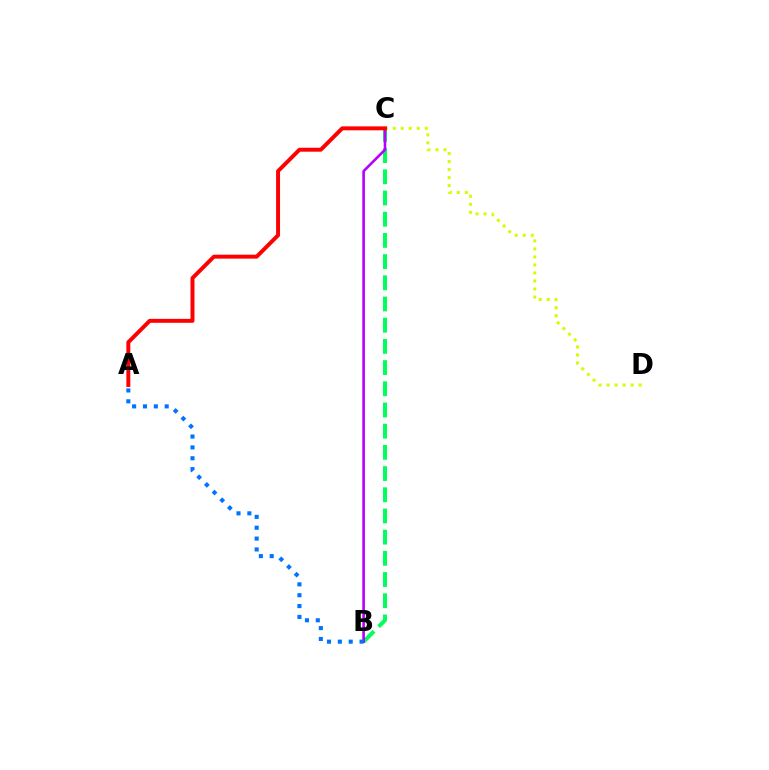{('B', 'C'): [{'color': '#00ff5c', 'line_style': 'dashed', 'thickness': 2.88}, {'color': '#b900ff', 'line_style': 'solid', 'thickness': 1.89}], ('C', 'D'): [{'color': '#d1ff00', 'line_style': 'dotted', 'thickness': 2.18}], ('A', 'B'): [{'color': '#0074ff', 'line_style': 'dotted', 'thickness': 2.95}], ('A', 'C'): [{'color': '#ff0000', 'line_style': 'solid', 'thickness': 2.84}]}